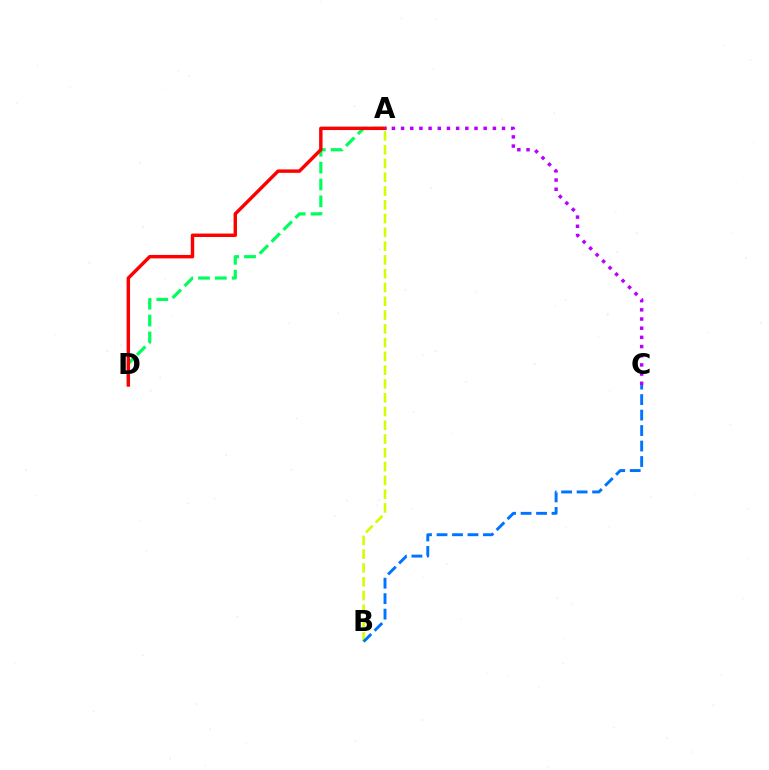{('A', 'D'): [{'color': '#00ff5c', 'line_style': 'dashed', 'thickness': 2.29}, {'color': '#ff0000', 'line_style': 'solid', 'thickness': 2.47}], ('A', 'B'): [{'color': '#d1ff00', 'line_style': 'dashed', 'thickness': 1.87}], ('A', 'C'): [{'color': '#b900ff', 'line_style': 'dotted', 'thickness': 2.49}], ('B', 'C'): [{'color': '#0074ff', 'line_style': 'dashed', 'thickness': 2.1}]}